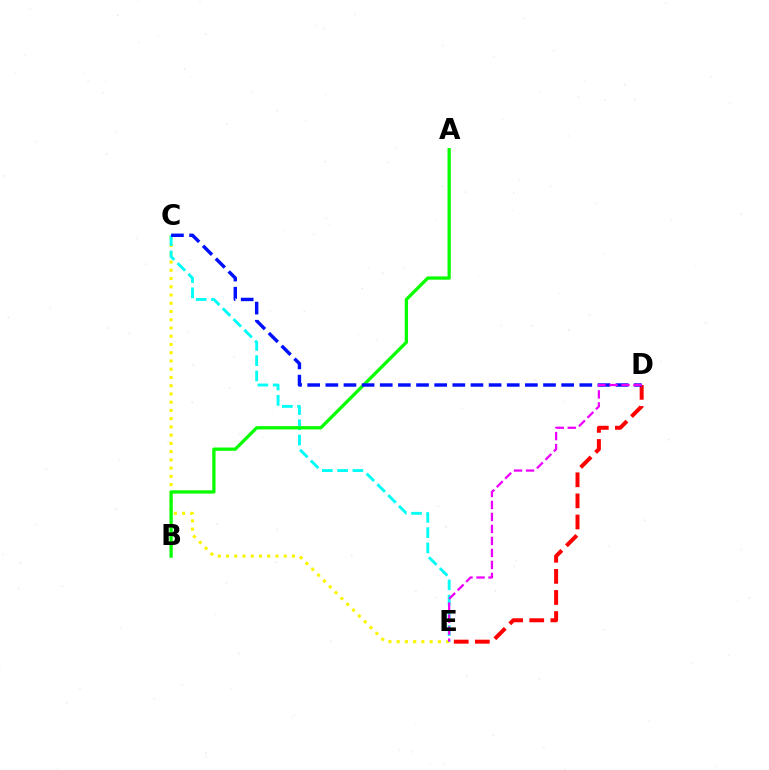{('C', 'E'): [{'color': '#fcf500', 'line_style': 'dotted', 'thickness': 2.24}, {'color': '#00fff6', 'line_style': 'dashed', 'thickness': 2.08}], ('D', 'E'): [{'color': '#ff0000', 'line_style': 'dashed', 'thickness': 2.86}, {'color': '#ee00ff', 'line_style': 'dashed', 'thickness': 1.63}], ('A', 'B'): [{'color': '#08ff00', 'line_style': 'solid', 'thickness': 2.36}], ('C', 'D'): [{'color': '#0010ff', 'line_style': 'dashed', 'thickness': 2.46}]}